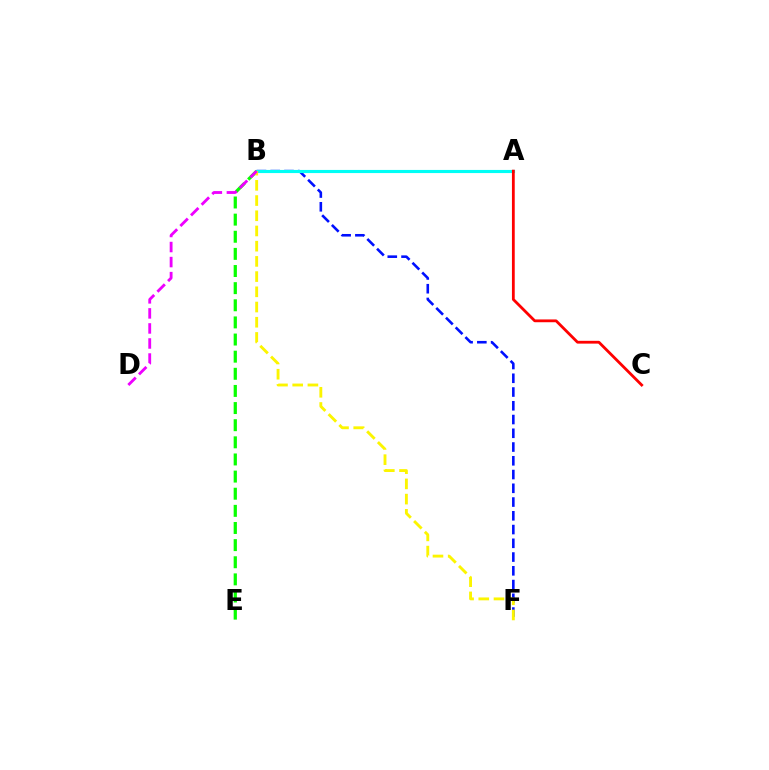{('B', 'F'): [{'color': '#0010ff', 'line_style': 'dashed', 'thickness': 1.87}, {'color': '#fcf500', 'line_style': 'dashed', 'thickness': 2.07}], ('A', 'B'): [{'color': '#00fff6', 'line_style': 'solid', 'thickness': 2.26}], ('A', 'C'): [{'color': '#ff0000', 'line_style': 'solid', 'thickness': 2.01}], ('B', 'E'): [{'color': '#08ff00', 'line_style': 'dashed', 'thickness': 2.33}], ('B', 'D'): [{'color': '#ee00ff', 'line_style': 'dashed', 'thickness': 2.04}]}